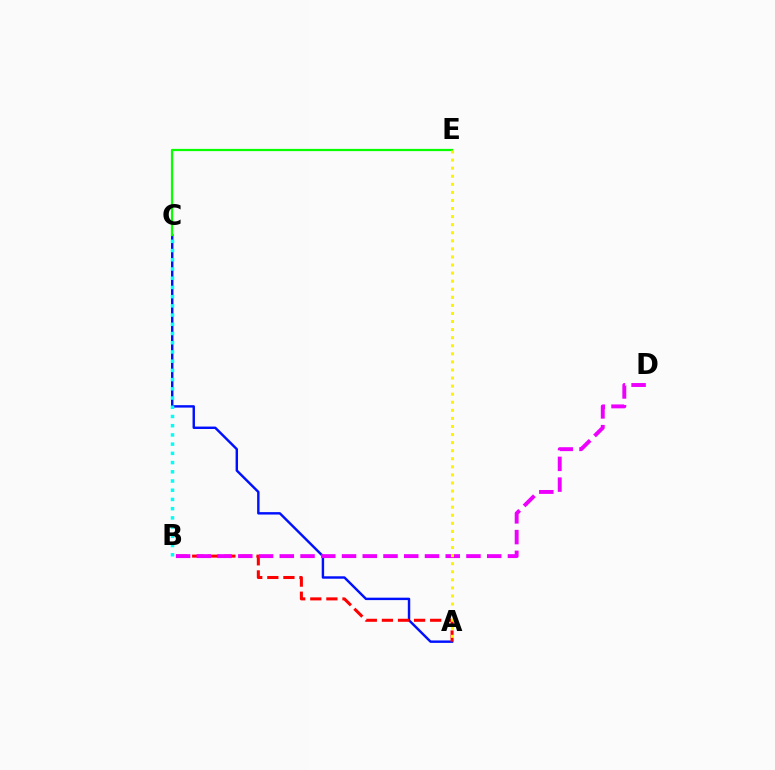{('A', 'C'): [{'color': '#0010ff', 'line_style': 'solid', 'thickness': 1.75}], ('A', 'B'): [{'color': '#ff0000', 'line_style': 'dashed', 'thickness': 2.19}], ('B', 'D'): [{'color': '#ee00ff', 'line_style': 'dashed', 'thickness': 2.82}], ('B', 'C'): [{'color': '#00fff6', 'line_style': 'dotted', 'thickness': 2.5}], ('C', 'E'): [{'color': '#08ff00', 'line_style': 'solid', 'thickness': 1.6}], ('A', 'E'): [{'color': '#fcf500', 'line_style': 'dotted', 'thickness': 2.19}]}